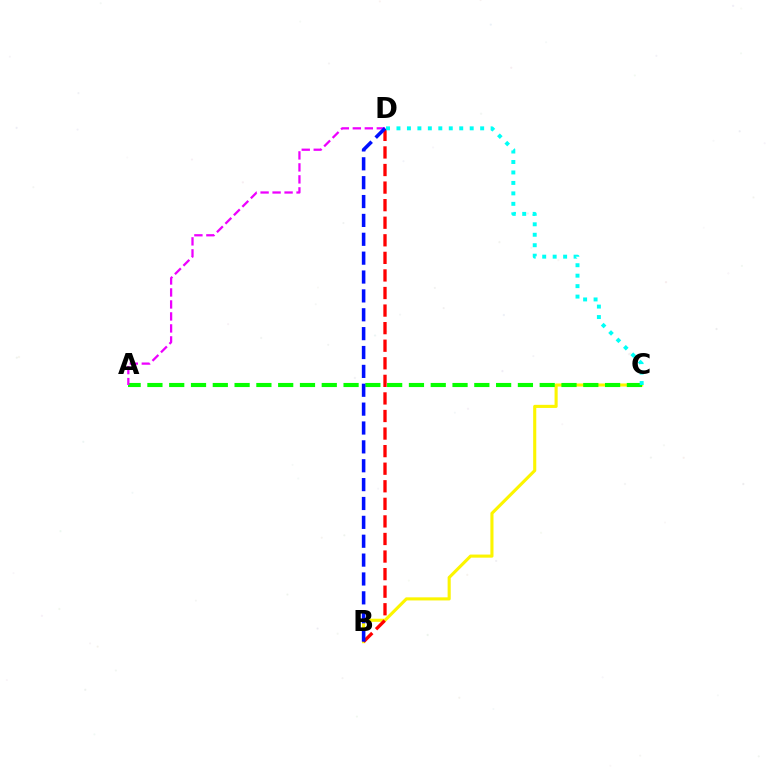{('B', 'C'): [{'color': '#fcf500', 'line_style': 'solid', 'thickness': 2.23}], ('A', 'C'): [{'color': '#08ff00', 'line_style': 'dashed', 'thickness': 2.96}], ('A', 'D'): [{'color': '#ee00ff', 'line_style': 'dashed', 'thickness': 1.63}], ('B', 'D'): [{'color': '#ff0000', 'line_style': 'dashed', 'thickness': 2.39}, {'color': '#0010ff', 'line_style': 'dashed', 'thickness': 2.56}], ('C', 'D'): [{'color': '#00fff6', 'line_style': 'dotted', 'thickness': 2.84}]}